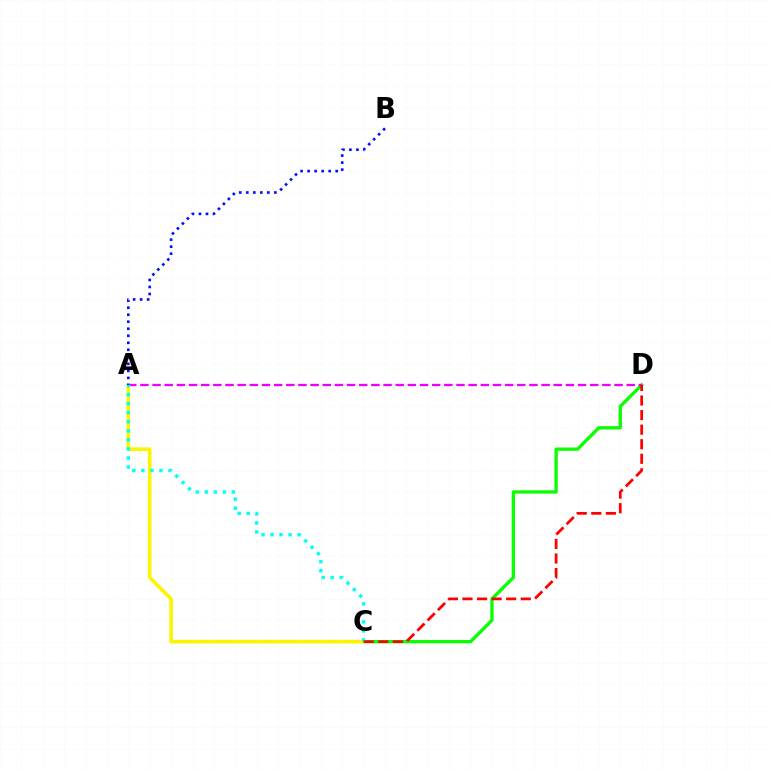{('C', 'D'): [{'color': '#08ff00', 'line_style': 'solid', 'thickness': 2.37}, {'color': '#ff0000', 'line_style': 'dashed', 'thickness': 1.98}], ('A', 'D'): [{'color': '#ee00ff', 'line_style': 'dashed', 'thickness': 1.65}], ('A', 'C'): [{'color': '#fcf500', 'line_style': 'solid', 'thickness': 2.6}, {'color': '#00fff6', 'line_style': 'dotted', 'thickness': 2.46}], ('A', 'B'): [{'color': '#0010ff', 'line_style': 'dotted', 'thickness': 1.91}]}